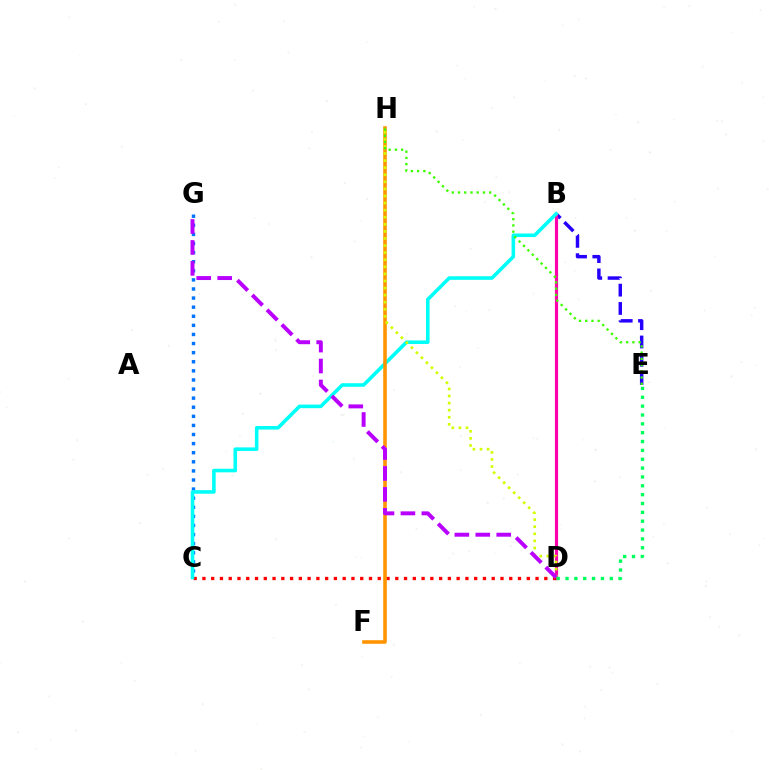{('C', 'G'): [{'color': '#0074ff', 'line_style': 'dotted', 'thickness': 2.47}], ('B', 'E'): [{'color': '#2500ff', 'line_style': 'dashed', 'thickness': 2.49}], ('B', 'D'): [{'color': '#ff00ac', 'line_style': 'solid', 'thickness': 2.29}], ('C', 'D'): [{'color': '#ff0000', 'line_style': 'dotted', 'thickness': 2.38}], ('B', 'C'): [{'color': '#00fff6', 'line_style': 'solid', 'thickness': 2.57}], ('F', 'H'): [{'color': '#ff9400', 'line_style': 'solid', 'thickness': 2.58}], ('D', 'H'): [{'color': '#d1ff00', 'line_style': 'dotted', 'thickness': 1.92}], ('E', 'H'): [{'color': '#3dff00', 'line_style': 'dotted', 'thickness': 1.69}], ('D', 'G'): [{'color': '#b900ff', 'line_style': 'dashed', 'thickness': 2.84}], ('D', 'E'): [{'color': '#00ff5c', 'line_style': 'dotted', 'thickness': 2.4}]}